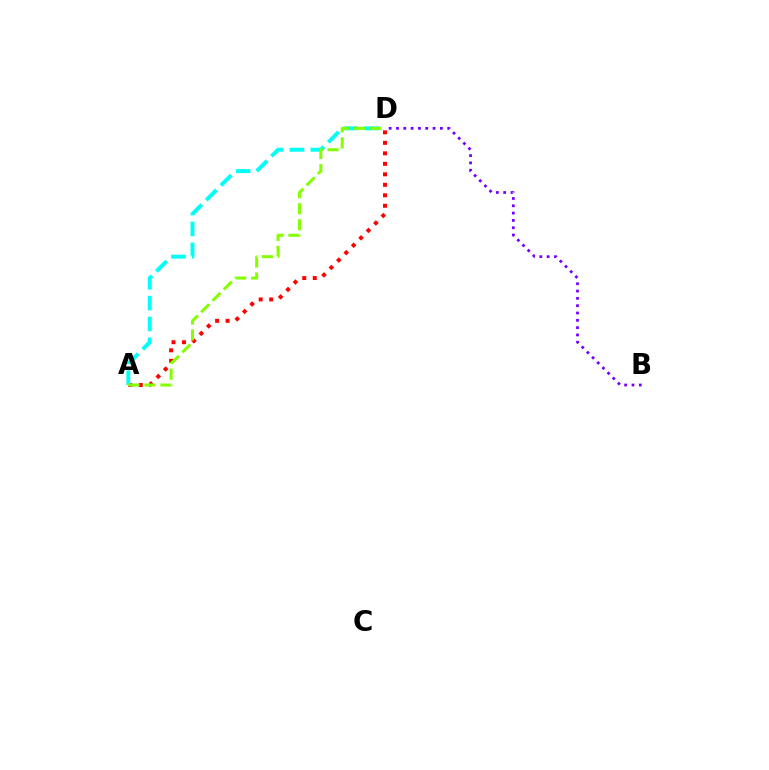{('A', 'D'): [{'color': '#ff0000', 'line_style': 'dotted', 'thickness': 2.85}, {'color': '#00fff6', 'line_style': 'dashed', 'thickness': 2.84}, {'color': '#84ff00', 'line_style': 'dashed', 'thickness': 2.18}], ('B', 'D'): [{'color': '#7200ff', 'line_style': 'dotted', 'thickness': 1.99}]}